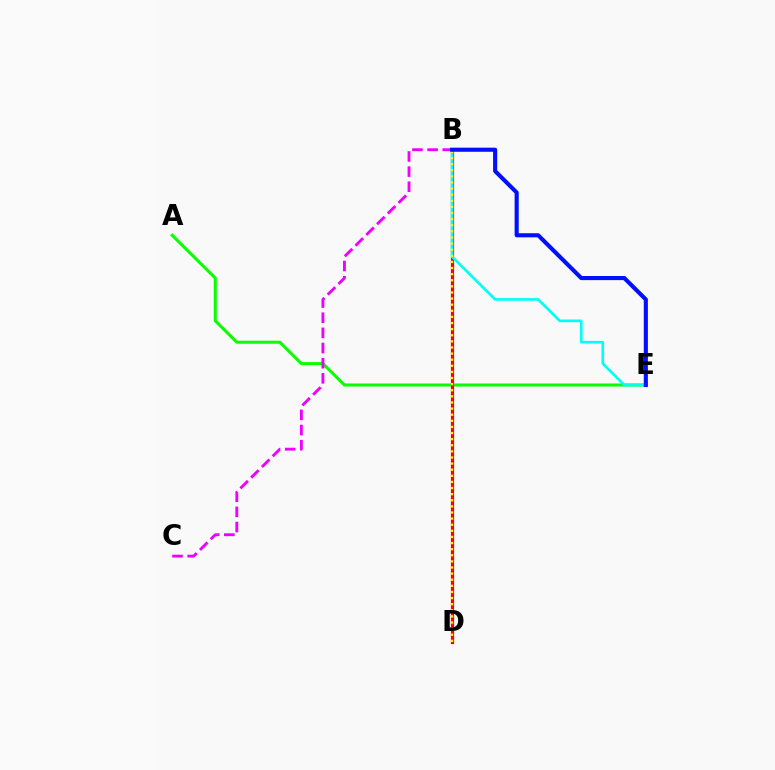{('A', 'E'): [{'color': '#08ff00', 'line_style': 'solid', 'thickness': 2.2}], ('B', 'D'): [{'color': '#ff0000', 'line_style': 'solid', 'thickness': 2.31}, {'color': '#fcf500', 'line_style': 'dotted', 'thickness': 1.66}], ('B', 'E'): [{'color': '#00fff6', 'line_style': 'solid', 'thickness': 1.91}, {'color': '#0010ff', 'line_style': 'solid', 'thickness': 2.96}], ('B', 'C'): [{'color': '#ee00ff', 'line_style': 'dashed', 'thickness': 2.06}]}